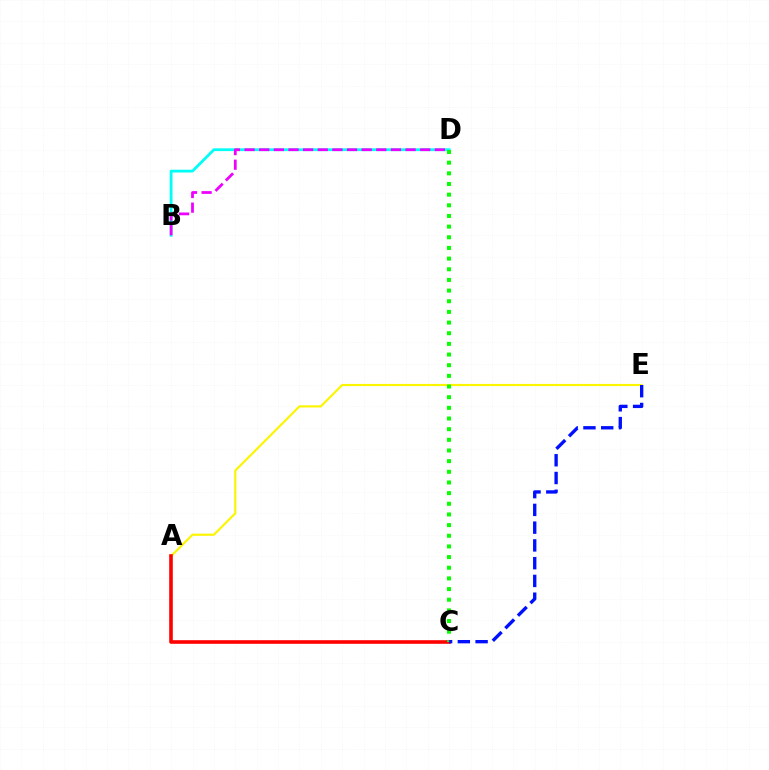{('B', 'D'): [{'color': '#00fff6', 'line_style': 'solid', 'thickness': 2.01}, {'color': '#ee00ff', 'line_style': 'dashed', 'thickness': 1.99}], ('A', 'E'): [{'color': '#fcf500', 'line_style': 'solid', 'thickness': 1.56}], ('A', 'C'): [{'color': '#ff0000', 'line_style': 'solid', 'thickness': 2.6}], ('C', 'D'): [{'color': '#08ff00', 'line_style': 'dotted', 'thickness': 2.9}], ('C', 'E'): [{'color': '#0010ff', 'line_style': 'dashed', 'thickness': 2.41}]}